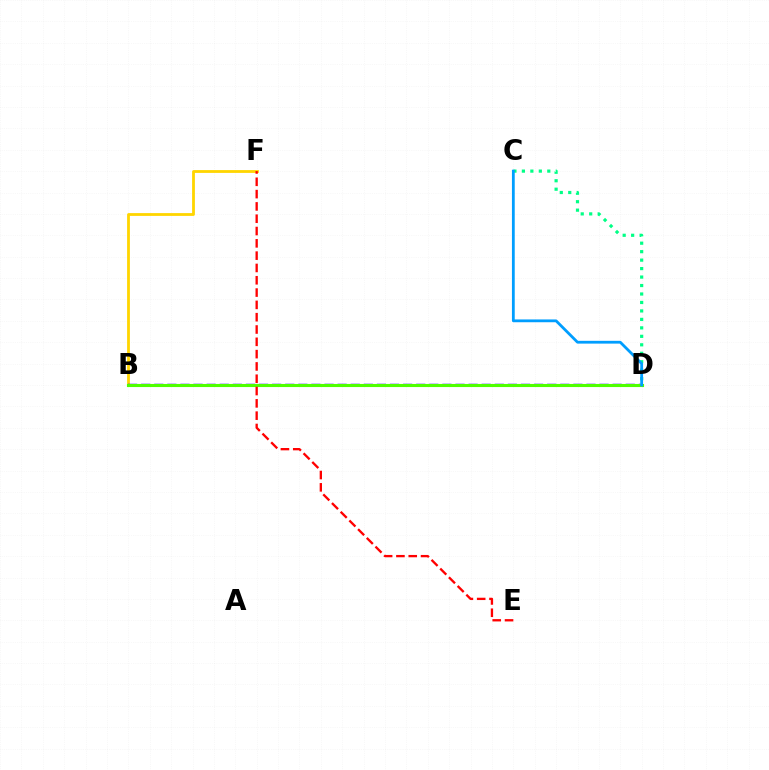{('B', 'F'): [{'color': '#ffd500', 'line_style': 'solid', 'thickness': 2.02}], ('B', 'D'): [{'color': '#3700ff', 'line_style': 'dashed', 'thickness': 1.78}, {'color': '#ff00ed', 'line_style': 'dotted', 'thickness': 2.15}, {'color': '#4fff00', 'line_style': 'solid', 'thickness': 2.23}], ('C', 'D'): [{'color': '#00ff86', 'line_style': 'dotted', 'thickness': 2.3}, {'color': '#009eff', 'line_style': 'solid', 'thickness': 2.01}], ('E', 'F'): [{'color': '#ff0000', 'line_style': 'dashed', 'thickness': 1.67}]}